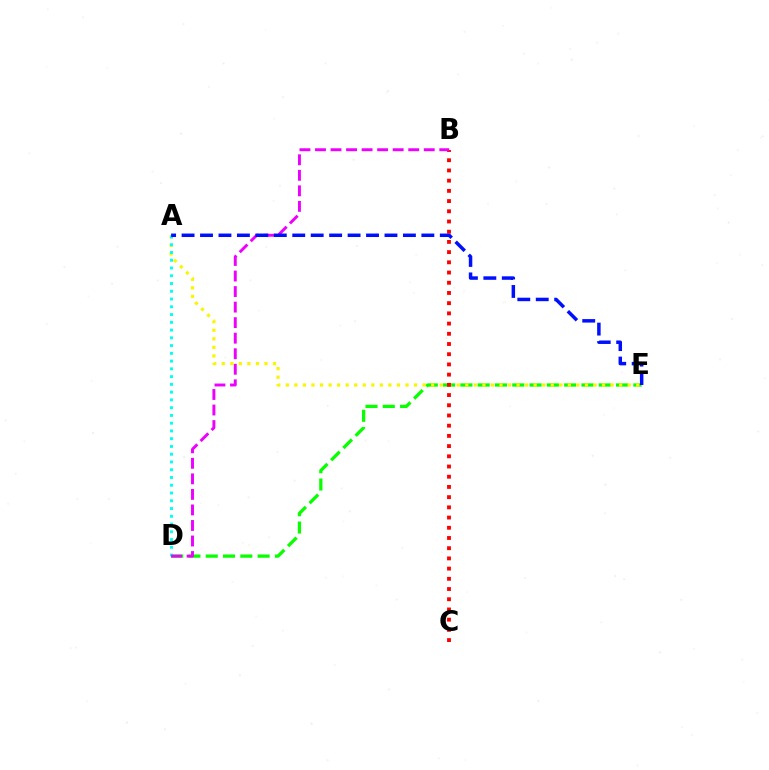{('D', 'E'): [{'color': '#08ff00', 'line_style': 'dashed', 'thickness': 2.35}], ('A', 'E'): [{'color': '#fcf500', 'line_style': 'dotted', 'thickness': 2.32}, {'color': '#0010ff', 'line_style': 'dashed', 'thickness': 2.51}], ('B', 'C'): [{'color': '#ff0000', 'line_style': 'dotted', 'thickness': 2.77}], ('A', 'D'): [{'color': '#00fff6', 'line_style': 'dotted', 'thickness': 2.11}], ('B', 'D'): [{'color': '#ee00ff', 'line_style': 'dashed', 'thickness': 2.11}]}